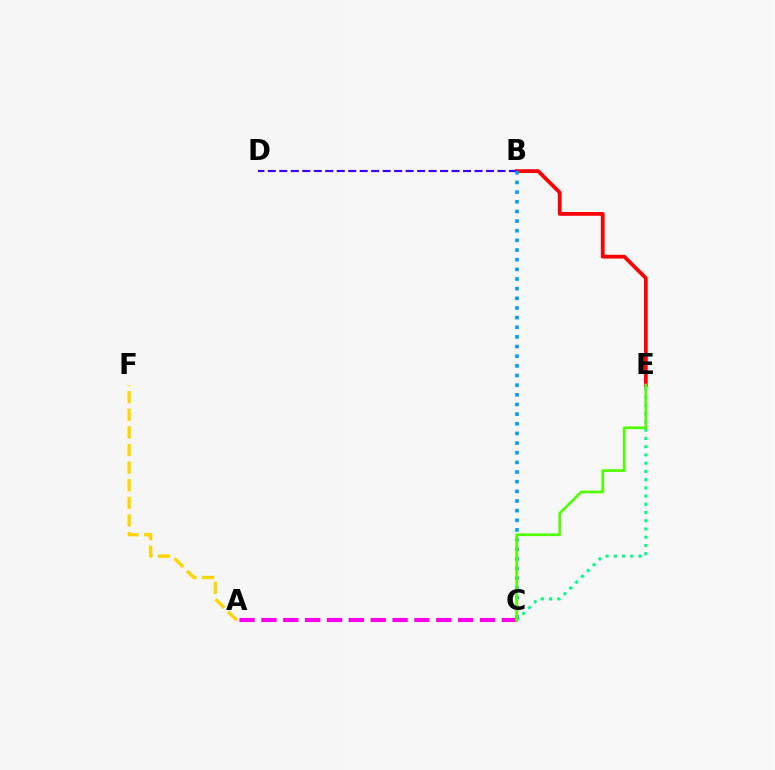{('C', 'E'): [{'color': '#00ff86', 'line_style': 'dotted', 'thickness': 2.24}, {'color': '#4fff00', 'line_style': 'solid', 'thickness': 1.93}], ('A', 'C'): [{'color': '#ff00ed', 'line_style': 'dashed', 'thickness': 2.97}], ('B', 'E'): [{'color': '#ff0000', 'line_style': 'solid', 'thickness': 2.71}], ('B', 'D'): [{'color': '#3700ff', 'line_style': 'dashed', 'thickness': 1.56}], ('B', 'C'): [{'color': '#009eff', 'line_style': 'dotted', 'thickness': 2.62}], ('A', 'F'): [{'color': '#ffd500', 'line_style': 'dashed', 'thickness': 2.39}]}